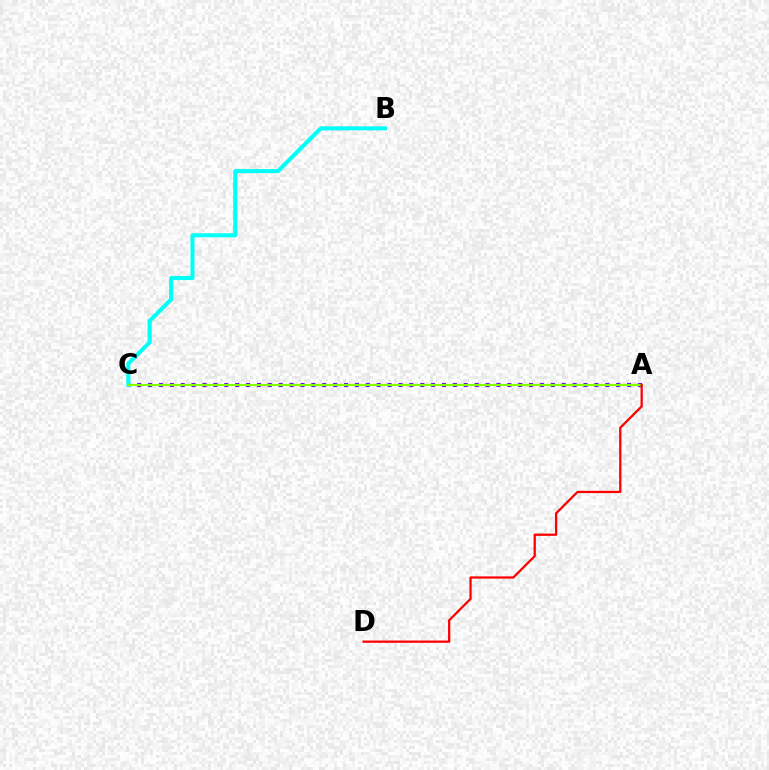{('A', 'C'): [{'color': '#7200ff', 'line_style': 'dotted', 'thickness': 2.96}, {'color': '#84ff00', 'line_style': 'solid', 'thickness': 1.56}], ('B', 'C'): [{'color': '#00fff6', 'line_style': 'solid', 'thickness': 2.9}], ('A', 'D'): [{'color': '#ff0000', 'line_style': 'solid', 'thickness': 1.63}]}